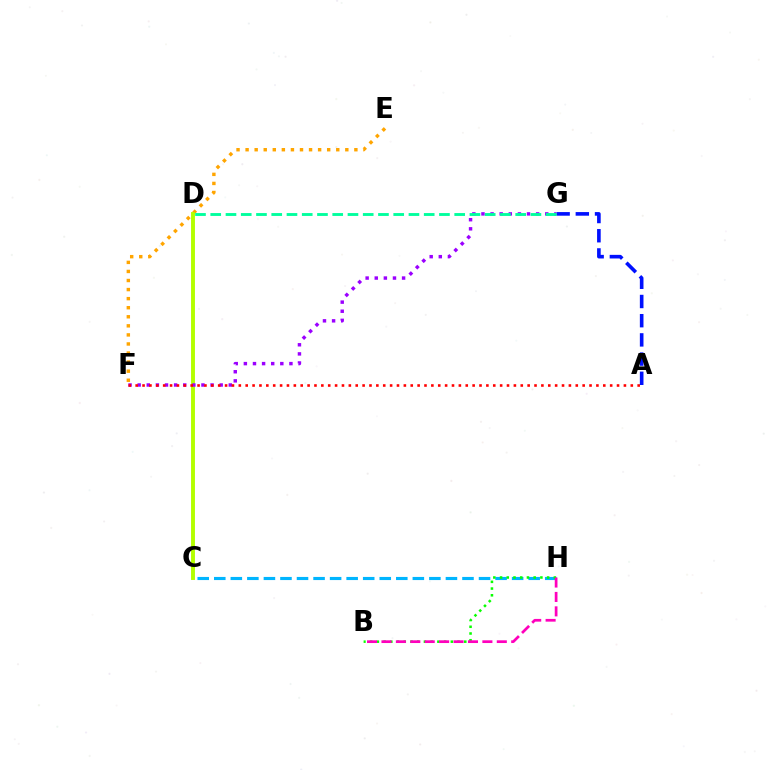{('E', 'F'): [{'color': '#ffa500', 'line_style': 'dotted', 'thickness': 2.46}], ('C', 'H'): [{'color': '#00b5ff', 'line_style': 'dashed', 'thickness': 2.25}], ('C', 'D'): [{'color': '#b3ff00', 'line_style': 'solid', 'thickness': 2.81}], ('F', 'G'): [{'color': '#9b00ff', 'line_style': 'dotted', 'thickness': 2.48}], ('A', 'F'): [{'color': '#ff0000', 'line_style': 'dotted', 'thickness': 1.87}], ('A', 'G'): [{'color': '#0010ff', 'line_style': 'dashed', 'thickness': 2.61}], ('B', 'H'): [{'color': '#08ff00', 'line_style': 'dotted', 'thickness': 1.83}, {'color': '#ff00bd', 'line_style': 'dashed', 'thickness': 1.96}], ('D', 'G'): [{'color': '#00ff9d', 'line_style': 'dashed', 'thickness': 2.07}]}